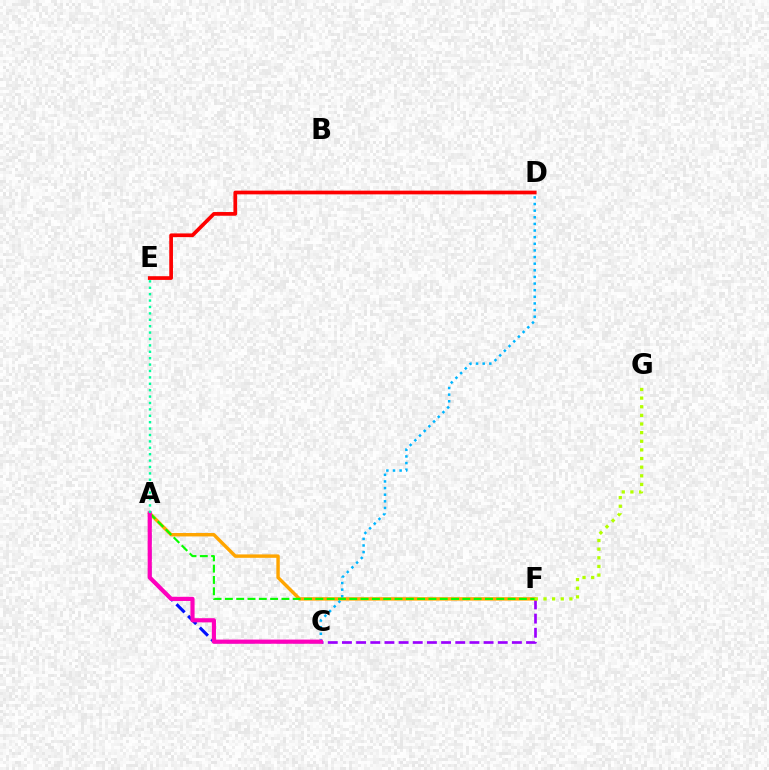{('A', 'C'): [{'color': '#0010ff', 'line_style': 'dashed', 'thickness': 2.24}, {'color': '#ff00bd', 'line_style': 'solid', 'thickness': 2.99}], ('C', 'F'): [{'color': '#9b00ff', 'line_style': 'dashed', 'thickness': 1.92}], ('A', 'F'): [{'color': '#ffa500', 'line_style': 'solid', 'thickness': 2.46}, {'color': '#08ff00', 'line_style': 'dashed', 'thickness': 1.54}], ('C', 'D'): [{'color': '#00b5ff', 'line_style': 'dotted', 'thickness': 1.8}], ('A', 'E'): [{'color': '#00ff9d', 'line_style': 'dotted', 'thickness': 1.74}], ('D', 'E'): [{'color': '#ff0000', 'line_style': 'solid', 'thickness': 2.67}], ('F', 'G'): [{'color': '#b3ff00', 'line_style': 'dotted', 'thickness': 2.35}]}